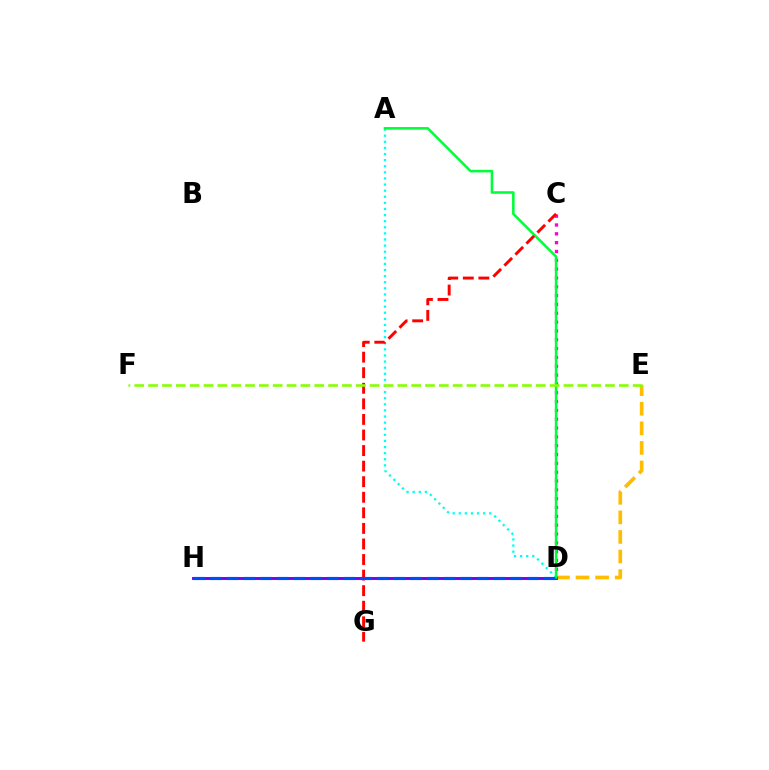{('D', 'E'): [{'color': '#ffbd00', 'line_style': 'dashed', 'thickness': 2.66}], ('C', 'D'): [{'color': '#ff00cf', 'line_style': 'dotted', 'thickness': 2.4}], ('A', 'D'): [{'color': '#00fff6', 'line_style': 'dotted', 'thickness': 1.66}, {'color': '#00ff39', 'line_style': 'solid', 'thickness': 1.85}], ('D', 'H'): [{'color': '#7200ff', 'line_style': 'solid', 'thickness': 2.1}, {'color': '#004bff', 'line_style': 'dashed', 'thickness': 2.27}], ('C', 'G'): [{'color': '#ff0000', 'line_style': 'dashed', 'thickness': 2.11}], ('E', 'F'): [{'color': '#84ff00', 'line_style': 'dashed', 'thickness': 1.88}]}